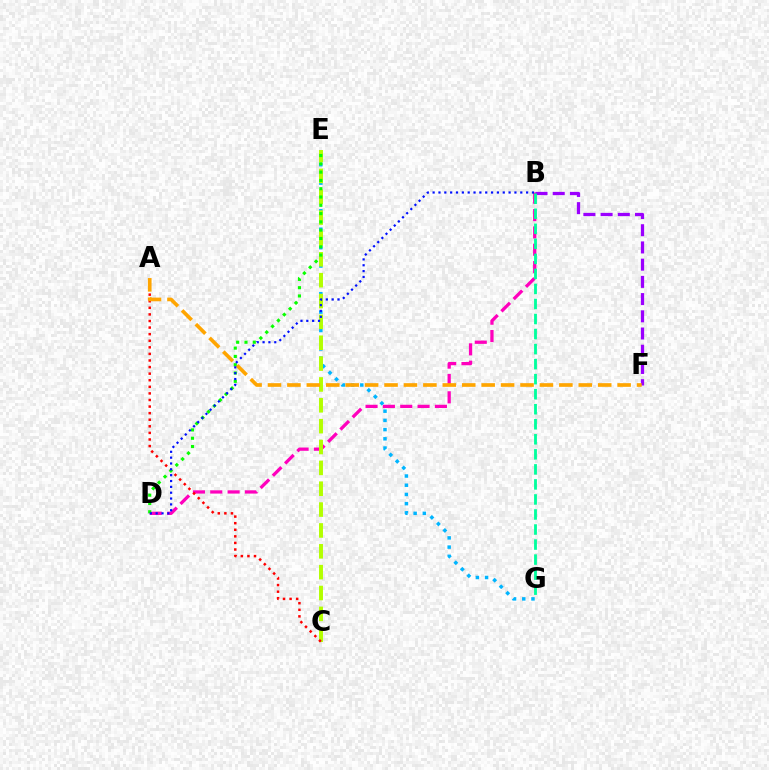{('B', 'D'): [{'color': '#ff00bd', 'line_style': 'dashed', 'thickness': 2.36}, {'color': '#0010ff', 'line_style': 'dotted', 'thickness': 1.59}], ('B', 'F'): [{'color': '#9b00ff', 'line_style': 'dashed', 'thickness': 2.34}], ('E', 'G'): [{'color': '#00b5ff', 'line_style': 'dotted', 'thickness': 2.5}], ('C', 'E'): [{'color': '#b3ff00', 'line_style': 'dashed', 'thickness': 2.83}], ('A', 'C'): [{'color': '#ff0000', 'line_style': 'dotted', 'thickness': 1.79}], ('D', 'E'): [{'color': '#08ff00', 'line_style': 'dotted', 'thickness': 2.25}], ('A', 'F'): [{'color': '#ffa500', 'line_style': 'dashed', 'thickness': 2.64}], ('B', 'G'): [{'color': '#00ff9d', 'line_style': 'dashed', 'thickness': 2.04}]}